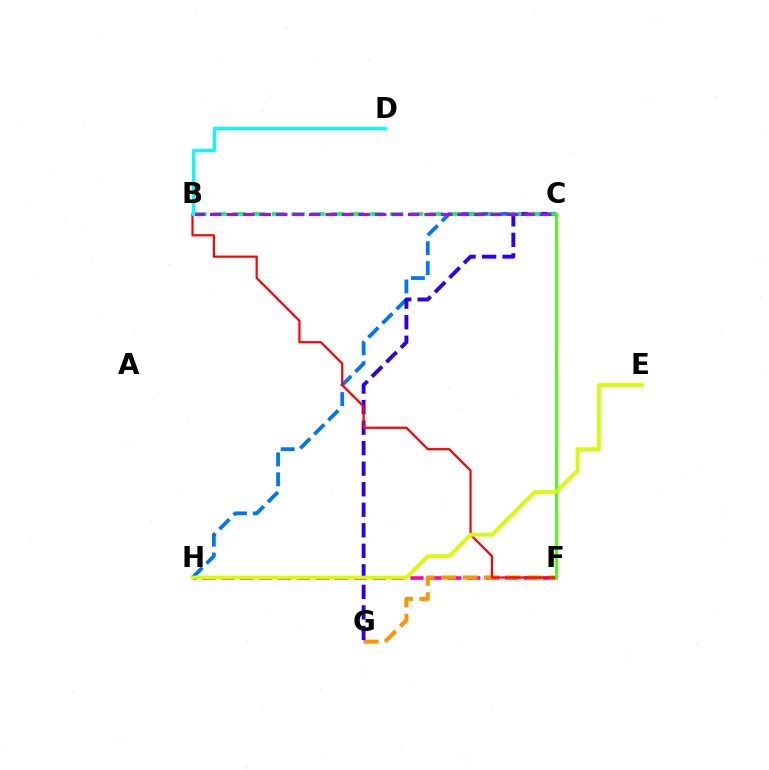{('F', 'H'): [{'color': '#ff00ac', 'line_style': 'dashed', 'thickness': 2.57}], ('C', 'H'): [{'color': '#0074ff', 'line_style': 'dashed', 'thickness': 2.7}], ('F', 'G'): [{'color': '#ff9400', 'line_style': 'dashed', 'thickness': 2.92}], ('C', 'G'): [{'color': '#2500ff', 'line_style': 'dashed', 'thickness': 2.79}], ('B', 'C'): [{'color': '#00ff5c', 'line_style': 'dashed', 'thickness': 2.67}, {'color': '#b900ff', 'line_style': 'dashed', 'thickness': 2.24}], ('B', 'F'): [{'color': '#ff0000', 'line_style': 'solid', 'thickness': 1.59}], ('C', 'F'): [{'color': '#3dff00', 'line_style': 'solid', 'thickness': 1.99}], ('E', 'H'): [{'color': '#d1ff00', 'line_style': 'solid', 'thickness': 2.7}], ('B', 'D'): [{'color': '#00fff6', 'line_style': 'solid', 'thickness': 2.36}]}